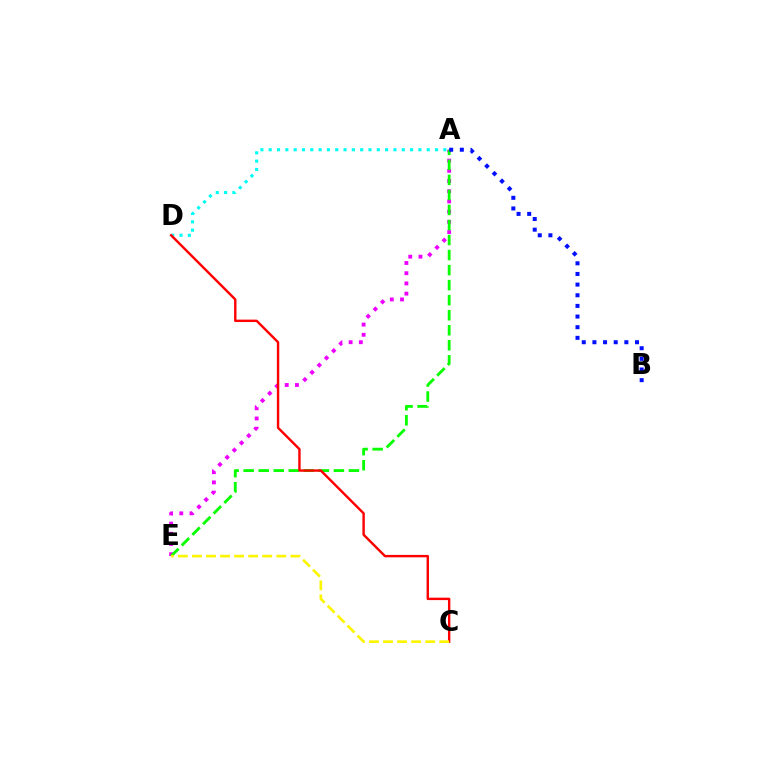{('A', 'E'): [{'color': '#ee00ff', 'line_style': 'dotted', 'thickness': 2.77}, {'color': '#08ff00', 'line_style': 'dashed', 'thickness': 2.04}], ('A', 'B'): [{'color': '#0010ff', 'line_style': 'dotted', 'thickness': 2.89}], ('A', 'D'): [{'color': '#00fff6', 'line_style': 'dotted', 'thickness': 2.26}], ('C', 'D'): [{'color': '#ff0000', 'line_style': 'solid', 'thickness': 1.74}], ('C', 'E'): [{'color': '#fcf500', 'line_style': 'dashed', 'thickness': 1.91}]}